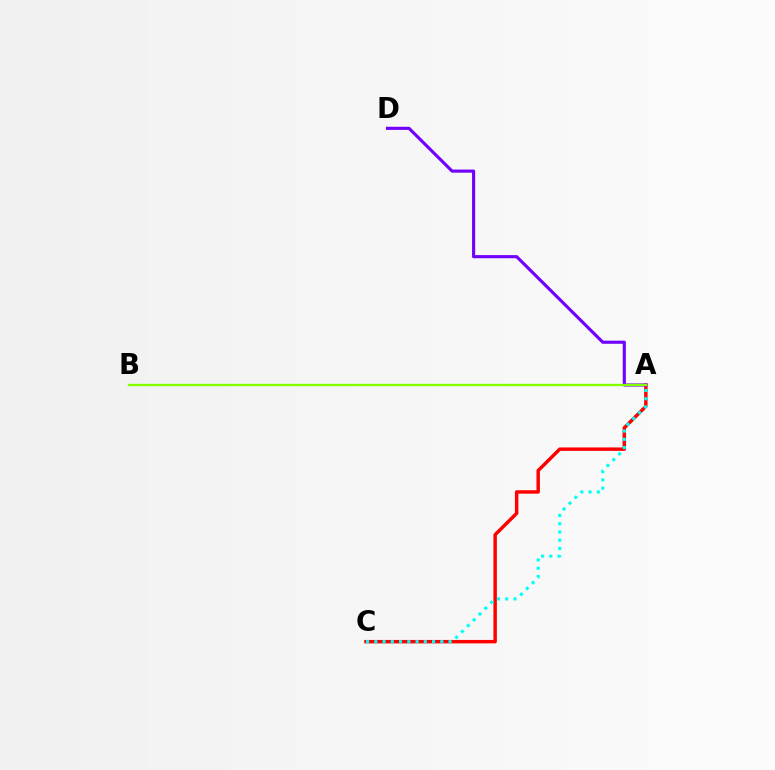{('A', 'C'): [{'color': '#ff0000', 'line_style': 'solid', 'thickness': 2.48}, {'color': '#00fff6', 'line_style': 'dotted', 'thickness': 2.24}], ('A', 'D'): [{'color': '#7200ff', 'line_style': 'solid', 'thickness': 2.25}], ('A', 'B'): [{'color': '#84ff00', 'line_style': 'solid', 'thickness': 1.69}]}